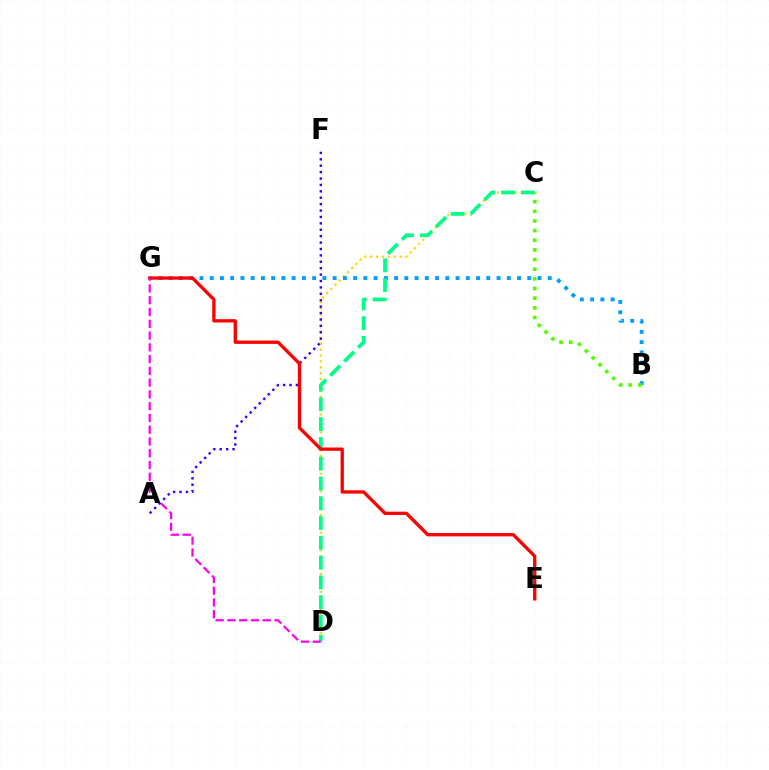{('C', 'D'): [{'color': '#ffd500', 'line_style': 'dotted', 'thickness': 1.61}, {'color': '#00ff86', 'line_style': 'dashed', 'thickness': 2.69}], ('B', 'G'): [{'color': '#009eff', 'line_style': 'dotted', 'thickness': 2.78}], ('A', 'F'): [{'color': '#3700ff', 'line_style': 'dotted', 'thickness': 1.74}], ('E', 'G'): [{'color': '#ff0000', 'line_style': 'solid', 'thickness': 2.38}], ('B', 'C'): [{'color': '#4fff00', 'line_style': 'dotted', 'thickness': 2.62}], ('D', 'G'): [{'color': '#ff00ed', 'line_style': 'dashed', 'thickness': 1.6}]}